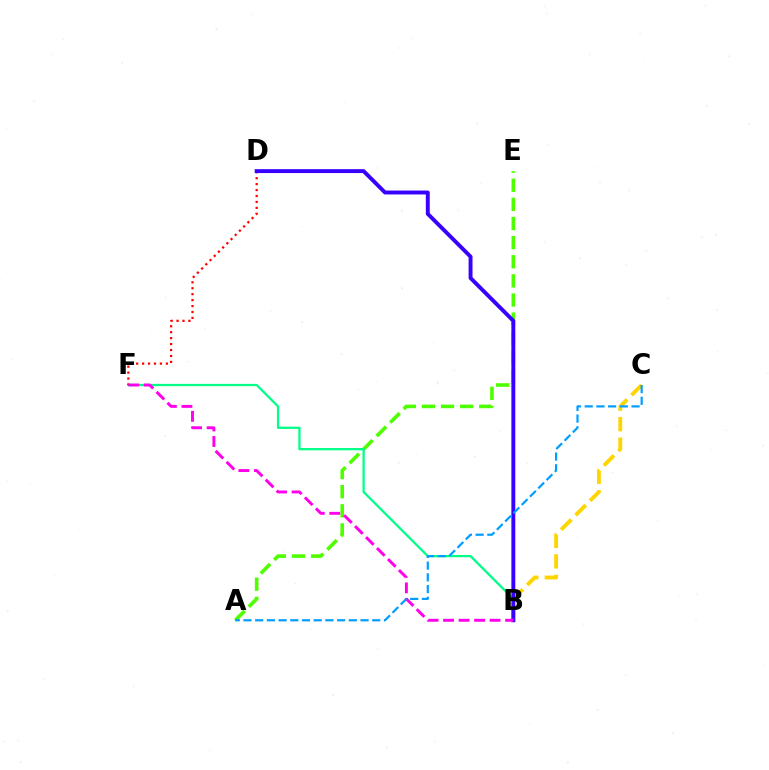{('A', 'E'): [{'color': '#4fff00', 'line_style': 'dashed', 'thickness': 2.6}], ('B', 'C'): [{'color': '#ffd500', 'line_style': 'dashed', 'thickness': 2.78}], ('B', 'F'): [{'color': '#00ff86', 'line_style': 'solid', 'thickness': 1.63}, {'color': '#ff00ed', 'line_style': 'dashed', 'thickness': 2.11}], ('D', 'F'): [{'color': '#ff0000', 'line_style': 'dotted', 'thickness': 1.61}], ('B', 'D'): [{'color': '#3700ff', 'line_style': 'solid', 'thickness': 2.82}], ('A', 'C'): [{'color': '#009eff', 'line_style': 'dashed', 'thickness': 1.59}]}